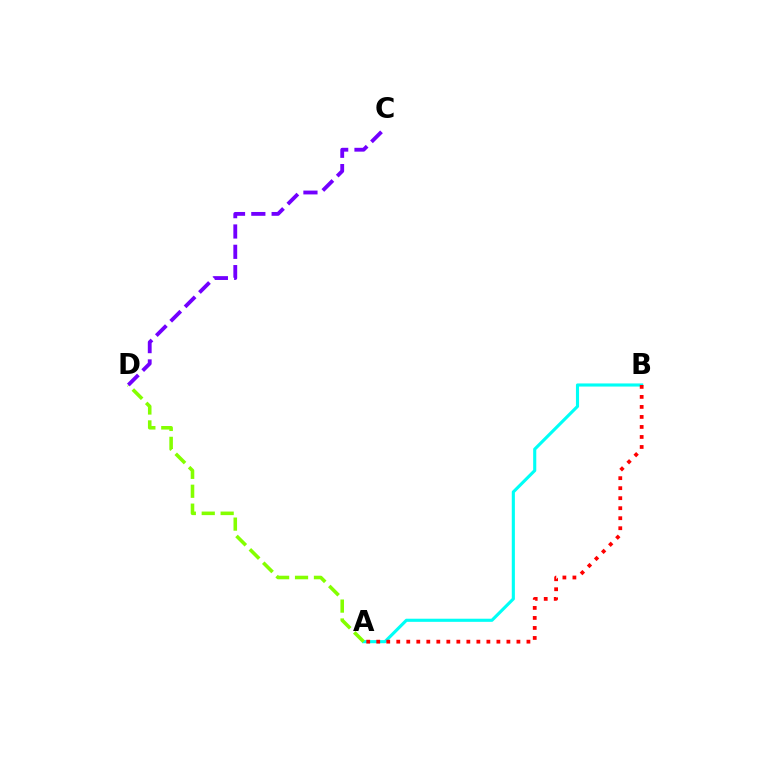{('A', 'B'): [{'color': '#00fff6', 'line_style': 'solid', 'thickness': 2.24}, {'color': '#ff0000', 'line_style': 'dotted', 'thickness': 2.72}], ('A', 'D'): [{'color': '#84ff00', 'line_style': 'dashed', 'thickness': 2.57}], ('C', 'D'): [{'color': '#7200ff', 'line_style': 'dashed', 'thickness': 2.76}]}